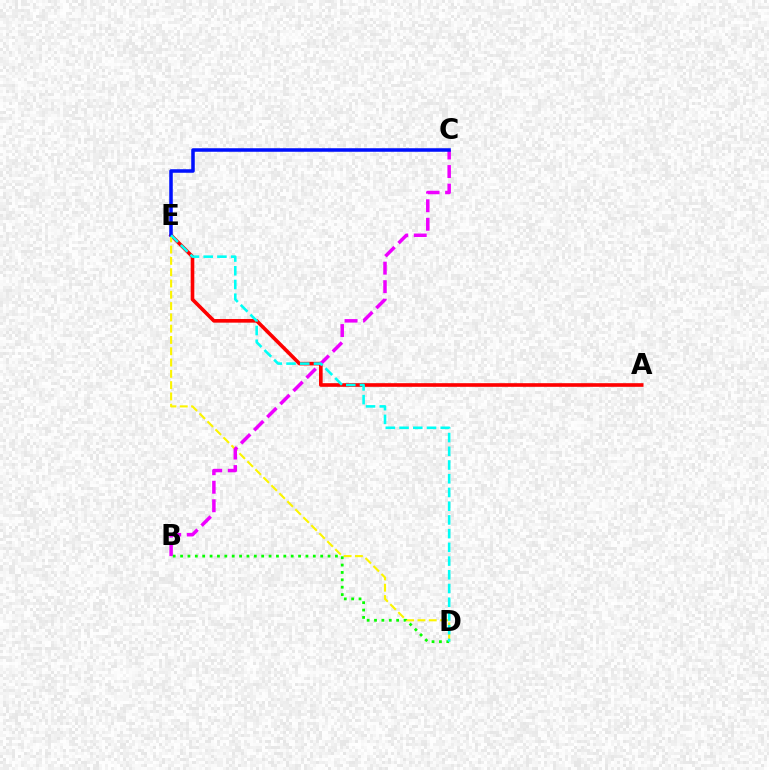{('A', 'E'): [{'color': '#ff0000', 'line_style': 'solid', 'thickness': 2.61}], ('D', 'E'): [{'color': '#fcf500', 'line_style': 'dashed', 'thickness': 1.53}, {'color': '#00fff6', 'line_style': 'dashed', 'thickness': 1.86}], ('B', 'C'): [{'color': '#ee00ff', 'line_style': 'dashed', 'thickness': 2.52}], ('B', 'D'): [{'color': '#08ff00', 'line_style': 'dotted', 'thickness': 2.0}], ('C', 'E'): [{'color': '#0010ff', 'line_style': 'solid', 'thickness': 2.54}]}